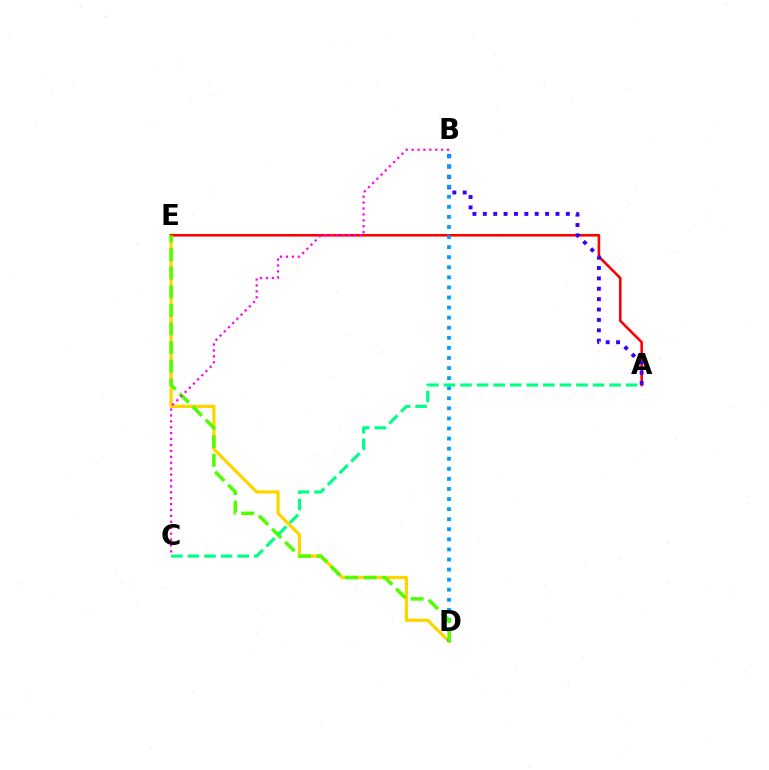{('D', 'E'): [{'color': '#ffd500', 'line_style': 'solid', 'thickness': 2.34}, {'color': '#4fff00', 'line_style': 'dashed', 'thickness': 2.53}], ('A', 'E'): [{'color': '#ff0000', 'line_style': 'solid', 'thickness': 1.87}], ('A', 'B'): [{'color': '#3700ff', 'line_style': 'dotted', 'thickness': 2.82}], ('B', 'D'): [{'color': '#009eff', 'line_style': 'dotted', 'thickness': 2.74}], ('B', 'C'): [{'color': '#ff00ed', 'line_style': 'dotted', 'thickness': 1.61}], ('A', 'C'): [{'color': '#00ff86', 'line_style': 'dashed', 'thickness': 2.25}]}